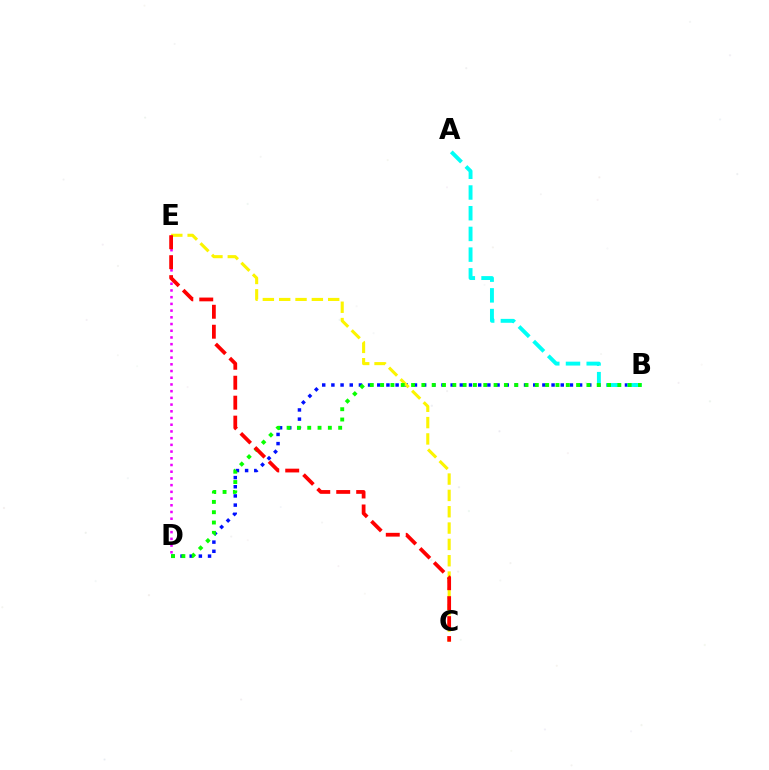{('B', 'D'): [{'color': '#0010ff', 'line_style': 'dotted', 'thickness': 2.49}, {'color': '#08ff00', 'line_style': 'dotted', 'thickness': 2.8}], ('C', 'E'): [{'color': '#fcf500', 'line_style': 'dashed', 'thickness': 2.22}, {'color': '#ff0000', 'line_style': 'dashed', 'thickness': 2.71}], ('D', 'E'): [{'color': '#ee00ff', 'line_style': 'dotted', 'thickness': 1.82}], ('A', 'B'): [{'color': '#00fff6', 'line_style': 'dashed', 'thickness': 2.81}]}